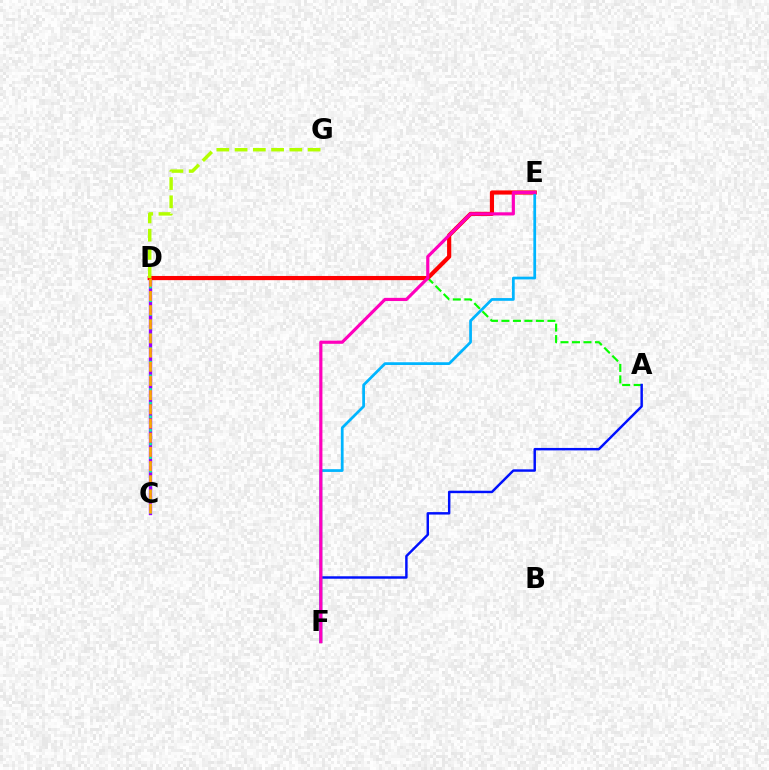{('C', 'D'): [{'color': '#9b00ff', 'line_style': 'solid', 'thickness': 2.41}, {'color': '#00ff9d', 'line_style': 'dotted', 'thickness': 1.85}, {'color': '#ffa500', 'line_style': 'dashed', 'thickness': 1.93}], ('A', 'D'): [{'color': '#08ff00', 'line_style': 'dashed', 'thickness': 1.56}], ('D', 'E'): [{'color': '#ff0000', 'line_style': 'solid', 'thickness': 3.0}], ('A', 'F'): [{'color': '#0010ff', 'line_style': 'solid', 'thickness': 1.77}], ('D', 'G'): [{'color': '#b3ff00', 'line_style': 'dashed', 'thickness': 2.48}], ('E', 'F'): [{'color': '#00b5ff', 'line_style': 'solid', 'thickness': 1.98}, {'color': '#ff00bd', 'line_style': 'solid', 'thickness': 2.28}]}